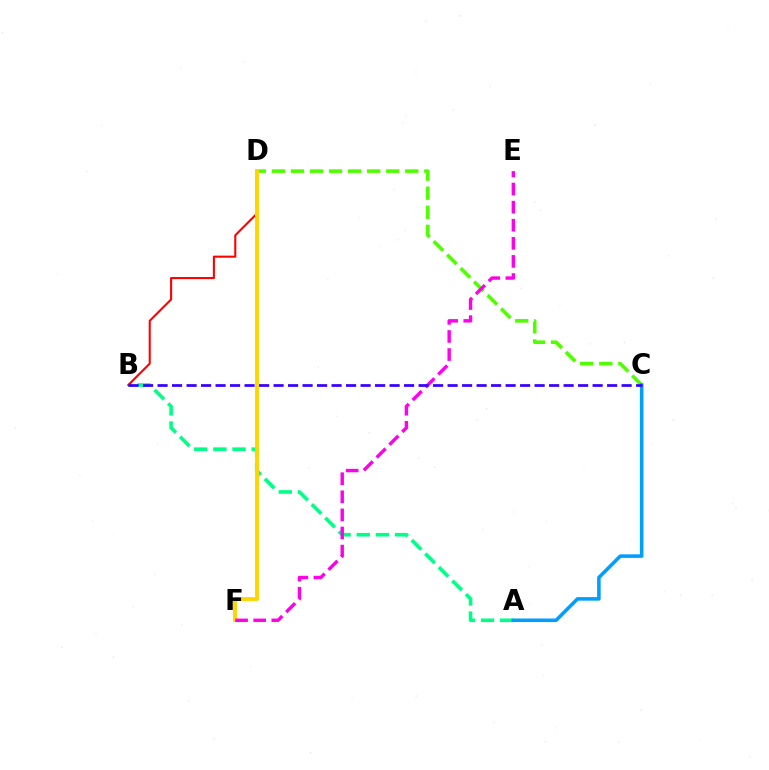{('C', 'D'): [{'color': '#4fff00', 'line_style': 'dashed', 'thickness': 2.59}], ('A', 'B'): [{'color': '#00ff86', 'line_style': 'dashed', 'thickness': 2.6}], ('B', 'D'): [{'color': '#ff0000', 'line_style': 'solid', 'thickness': 1.5}], ('A', 'C'): [{'color': '#009eff', 'line_style': 'solid', 'thickness': 2.56}], ('D', 'F'): [{'color': '#ffd500', 'line_style': 'solid', 'thickness': 2.81}], ('E', 'F'): [{'color': '#ff00ed', 'line_style': 'dashed', 'thickness': 2.46}], ('B', 'C'): [{'color': '#3700ff', 'line_style': 'dashed', 'thickness': 1.97}]}